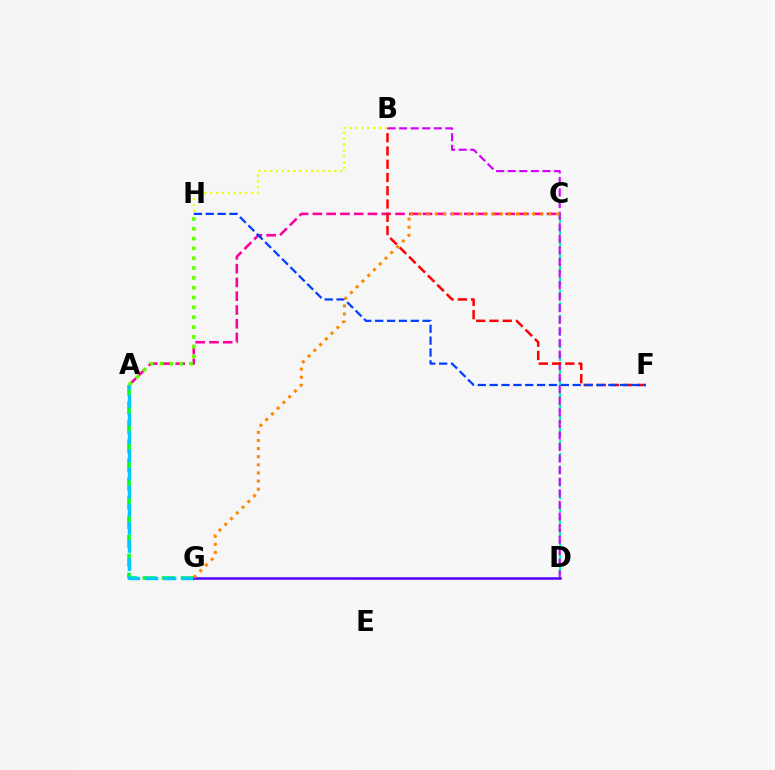{('A', 'C'): [{'color': '#ff00a0', 'line_style': 'dashed', 'thickness': 1.87}], ('A', 'G'): [{'color': '#00ff27', 'line_style': 'dashed', 'thickness': 2.59}, {'color': '#00c7ff', 'line_style': 'dashed', 'thickness': 2.46}], ('C', 'D'): [{'color': '#00ffaf', 'line_style': 'dashed', 'thickness': 1.71}], ('B', 'D'): [{'color': '#d600ff', 'line_style': 'dashed', 'thickness': 1.57}], ('B', 'F'): [{'color': '#ff0000', 'line_style': 'dashed', 'thickness': 1.8}], ('A', 'H'): [{'color': '#66ff00', 'line_style': 'dotted', 'thickness': 2.67}], ('F', 'H'): [{'color': '#003fff', 'line_style': 'dashed', 'thickness': 1.61}], ('B', 'H'): [{'color': '#eeff00', 'line_style': 'dotted', 'thickness': 1.59}], ('D', 'G'): [{'color': '#4f00ff', 'line_style': 'solid', 'thickness': 1.81}], ('C', 'G'): [{'color': '#ff8800', 'line_style': 'dotted', 'thickness': 2.21}]}